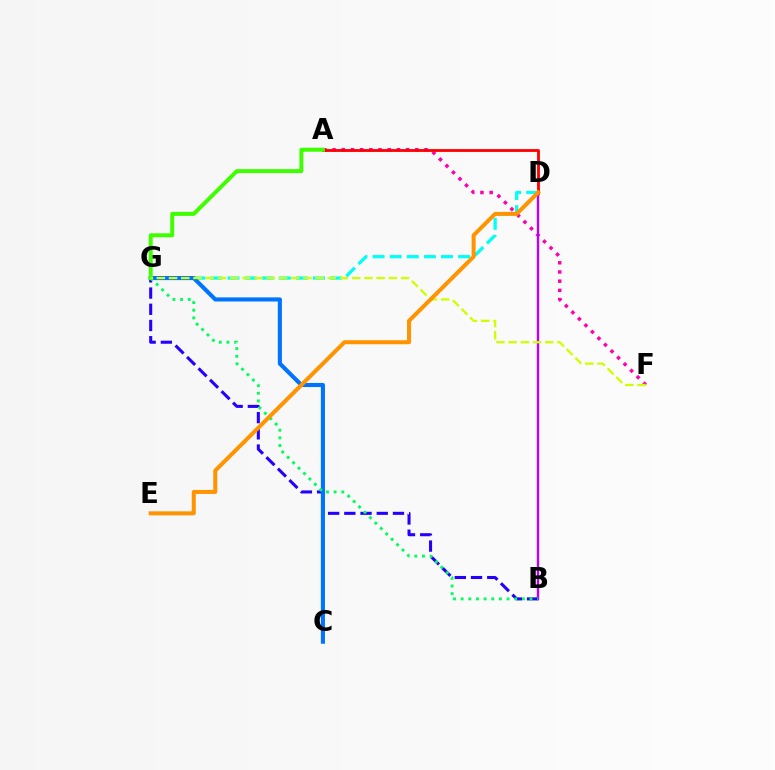{('A', 'F'): [{'color': '#ff00ac', 'line_style': 'dotted', 'thickness': 2.5}], ('B', 'D'): [{'color': '#b900ff', 'line_style': 'solid', 'thickness': 1.72}], ('B', 'G'): [{'color': '#2500ff', 'line_style': 'dashed', 'thickness': 2.2}, {'color': '#00ff5c', 'line_style': 'dotted', 'thickness': 2.08}], ('A', 'D'): [{'color': '#ff0000', 'line_style': 'solid', 'thickness': 2.04}], ('D', 'G'): [{'color': '#00fff6', 'line_style': 'dashed', 'thickness': 2.32}], ('C', 'G'): [{'color': '#0074ff', 'line_style': 'solid', 'thickness': 2.96}], ('A', 'G'): [{'color': '#3dff00', 'line_style': 'solid', 'thickness': 2.85}], ('F', 'G'): [{'color': '#d1ff00', 'line_style': 'dashed', 'thickness': 1.66}], ('D', 'E'): [{'color': '#ff9400', 'line_style': 'solid', 'thickness': 2.88}]}